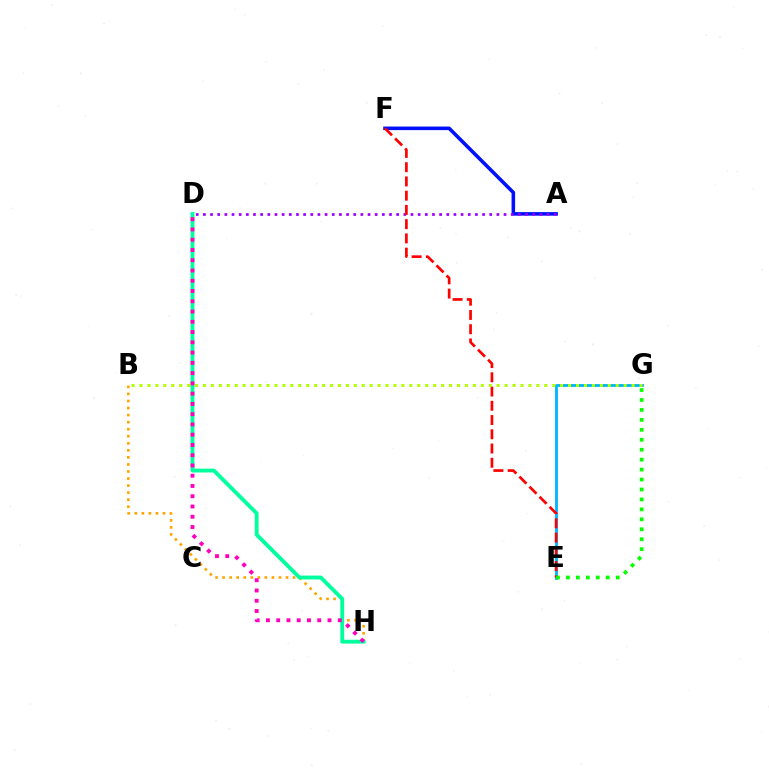{('A', 'F'): [{'color': '#0010ff', 'line_style': 'solid', 'thickness': 2.57}], ('A', 'D'): [{'color': '#9b00ff', 'line_style': 'dotted', 'thickness': 1.94}], ('E', 'G'): [{'color': '#00b5ff', 'line_style': 'solid', 'thickness': 2.03}, {'color': '#08ff00', 'line_style': 'dotted', 'thickness': 2.7}], ('E', 'F'): [{'color': '#ff0000', 'line_style': 'dashed', 'thickness': 1.93}], ('B', 'H'): [{'color': '#ffa500', 'line_style': 'dotted', 'thickness': 1.92}], ('D', 'H'): [{'color': '#00ff9d', 'line_style': 'solid', 'thickness': 2.76}, {'color': '#ff00bd', 'line_style': 'dotted', 'thickness': 2.79}], ('B', 'G'): [{'color': '#b3ff00', 'line_style': 'dotted', 'thickness': 2.16}]}